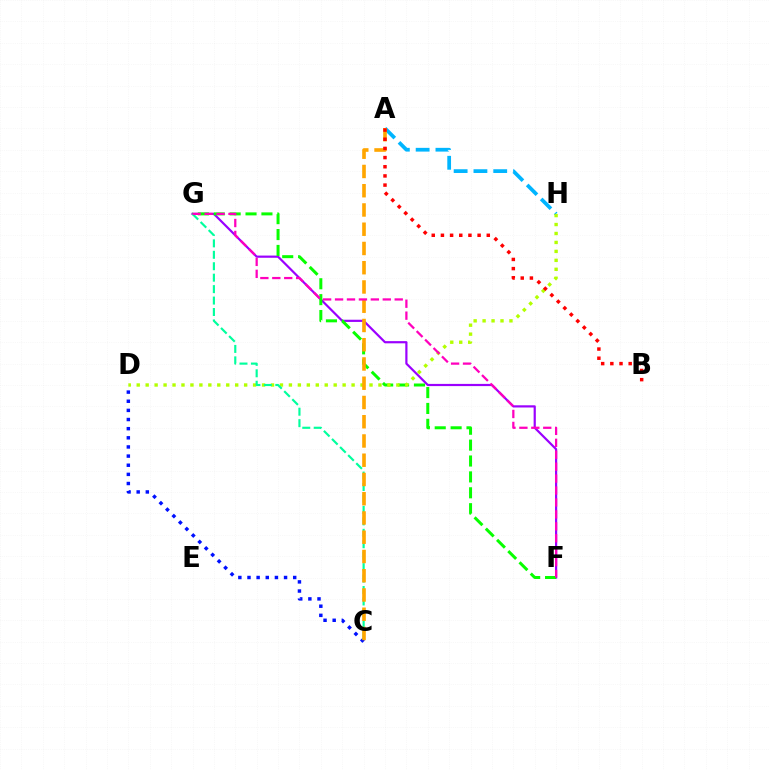{('F', 'G'): [{'color': '#9b00ff', 'line_style': 'solid', 'thickness': 1.58}, {'color': '#08ff00', 'line_style': 'dashed', 'thickness': 2.16}, {'color': '#ff00bd', 'line_style': 'dashed', 'thickness': 1.62}], ('A', 'H'): [{'color': '#00b5ff', 'line_style': 'dashed', 'thickness': 2.69}], ('C', 'D'): [{'color': '#0010ff', 'line_style': 'dotted', 'thickness': 2.48}], ('D', 'H'): [{'color': '#b3ff00', 'line_style': 'dotted', 'thickness': 2.43}], ('C', 'G'): [{'color': '#00ff9d', 'line_style': 'dashed', 'thickness': 1.55}], ('A', 'C'): [{'color': '#ffa500', 'line_style': 'dashed', 'thickness': 2.62}], ('A', 'B'): [{'color': '#ff0000', 'line_style': 'dotted', 'thickness': 2.49}]}